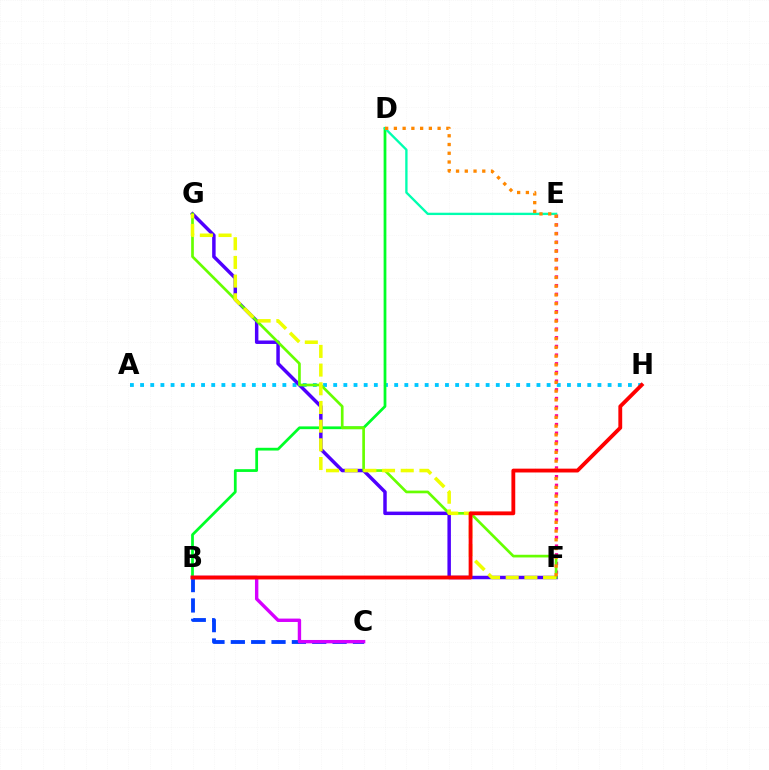{('E', 'F'): [{'color': '#ff00a0', 'line_style': 'dotted', 'thickness': 2.36}], ('A', 'H'): [{'color': '#00c7ff', 'line_style': 'dotted', 'thickness': 2.76}], ('F', 'G'): [{'color': '#4f00ff', 'line_style': 'solid', 'thickness': 2.5}, {'color': '#66ff00', 'line_style': 'solid', 'thickness': 1.93}, {'color': '#eeff00', 'line_style': 'dashed', 'thickness': 2.54}], ('B', 'D'): [{'color': '#00ff27', 'line_style': 'solid', 'thickness': 1.99}], ('D', 'E'): [{'color': '#00ffaf', 'line_style': 'solid', 'thickness': 1.69}], ('B', 'C'): [{'color': '#003fff', 'line_style': 'dashed', 'thickness': 2.76}, {'color': '#d600ff', 'line_style': 'solid', 'thickness': 2.44}], ('D', 'F'): [{'color': '#ff8800', 'line_style': 'dotted', 'thickness': 2.38}], ('B', 'H'): [{'color': '#ff0000', 'line_style': 'solid', 'thickness': 2.76}]}